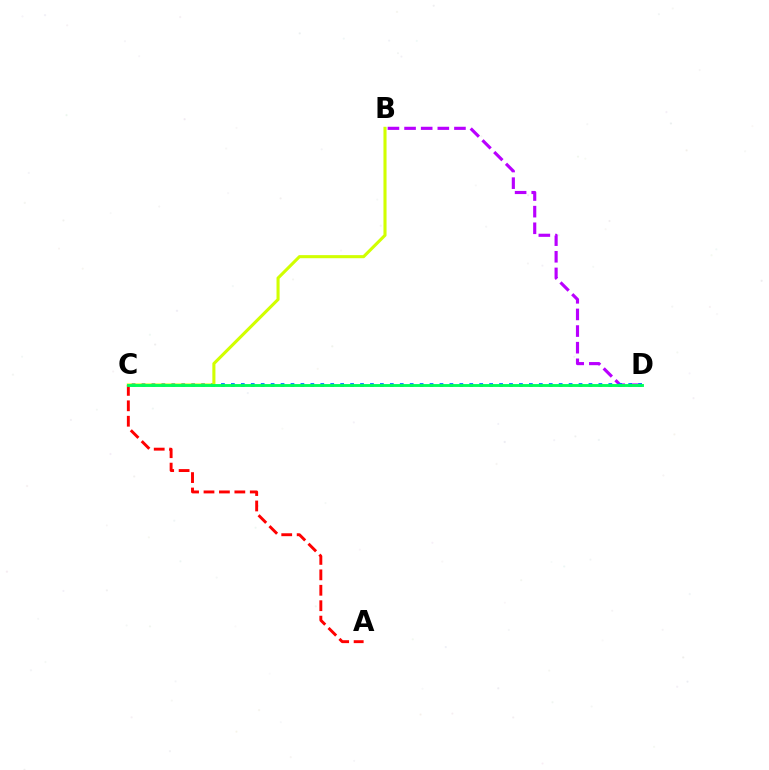{('B', 'D'): [{'color': '#b900ff', 'line_style': 'dashed', 'thickness': 2.26}], ('C', 'D'): [{'color': '#0074ff', 'line_style': 'dotted', 'thickness': 2.7}, {'color': '#00ff5c', 'line_style': 'solid', 'thickness': 2.08}], ('B', 'C'): [{'color': '#d1ff00', 'line_style': 'solid', 'thickness': 2.22}], ('A', 'C'): [{'color': '#ff0000', 'line_style': 'dashed', 'thickness': 2.1}]}